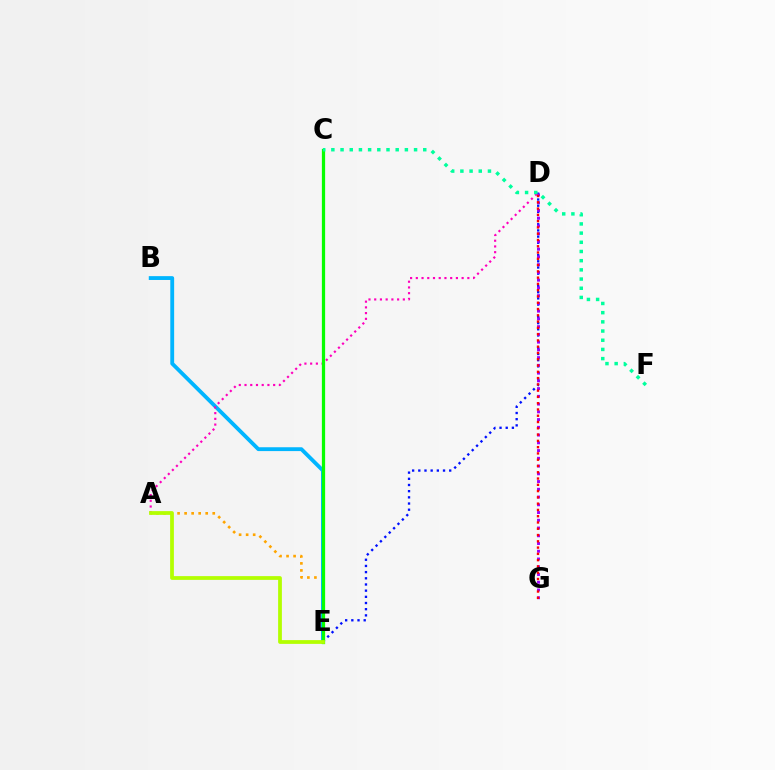{('A', 'E'): [{'color': '#ffa500', 'line_style': 'dotted', 'thickness': 1.91}, {'color': '#b3ff00', 'line_style': 'solid', 'thickness': 2.71}], ('B', 'E'): [{'color': '#00b5ff', 'line_style': 'solid', 'thickness': 2.77}], ('A', 'D'): [{'color': '#ff00bd', 'line_style': 'dotted', 'thickness': 1.56}], ('D', 'E'): [{'color': '#0010ff', 'line_style': 'dotted', 'thickness': 1.68}], ('C', 'E'): [{'color': '#08ff00', 'line_style': 'solid', 'thickness': 2.34}], ('D', 'G'): [{'color': '#9b00ff', 'line_style': 'dotted', 'thickness': 2.1}, {'color': '#ff0000', 'line_style': 'dotted', 'thickness': 1.71}], ('C', 'F'): [{'color': '#00ff9d', 'line_style': 'dotted', 'thickness': 2.5}]}